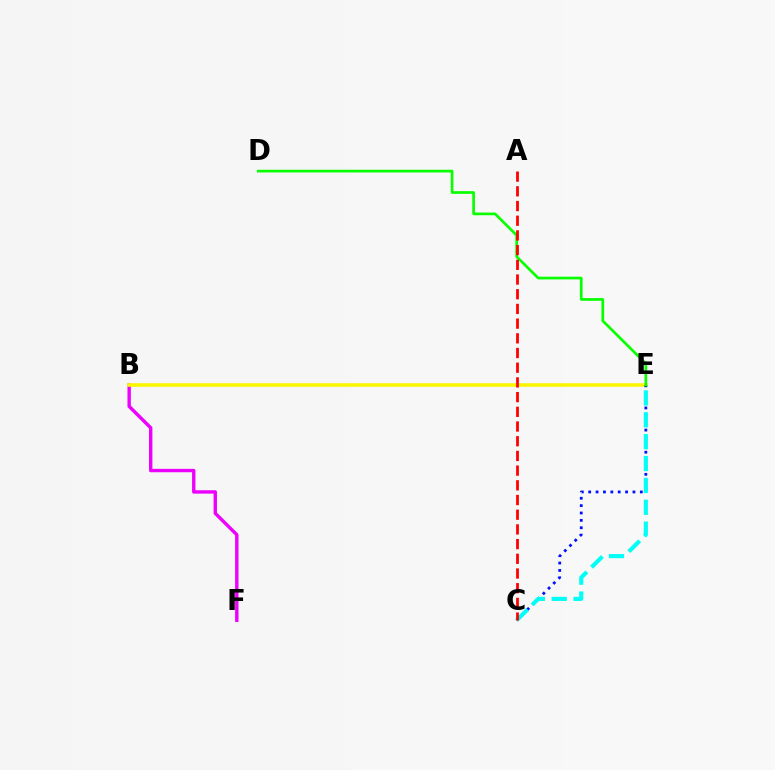{('B', 'F'): [{'color': '#ee00ff', 'line_style': 'solid', 'thickness': 2.44}], ('B', 'E'): [{'color': '#fcf500', 'line_style': 'solid', 'thickness': 2.58}], ('C', 'E'): [{'color': '#0010ff', 'line_style': 'dotted', 'thickness': 2.0}, {'color': '#00fff6', 'line_style': 'dashed', 'thickness': 2.97}], ('D', 'E'): [{'color': '#08ff00', 'line_style': 'solid', 'thickness': 1.94}], ('A', 'C'): [{'color': '#ff0000', 'line_style': 'dashed', 'thickness': 2.0}]}